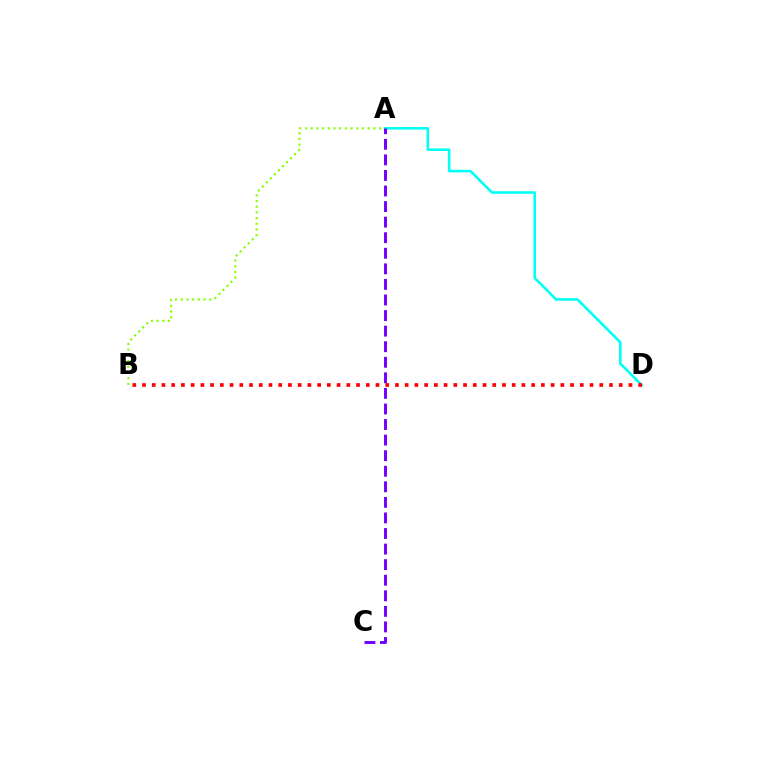{('A', 'D'): [{'color': '#00fff6', 'line_style': 'solid', 'thickness': 1.85}], ('A', 'B'): [{'color': '#84ff00', 'line_style': 'dotted', 'thickness': 1.55}], ('A', 'C'): [{'color': '#7200ff', 'line_style': 'dashed', 'thickness': 2.12}], ('B', 'D'): [{'color': '#ff0000', 'line_style': 'dotted', 'thickness': 2.64}]}